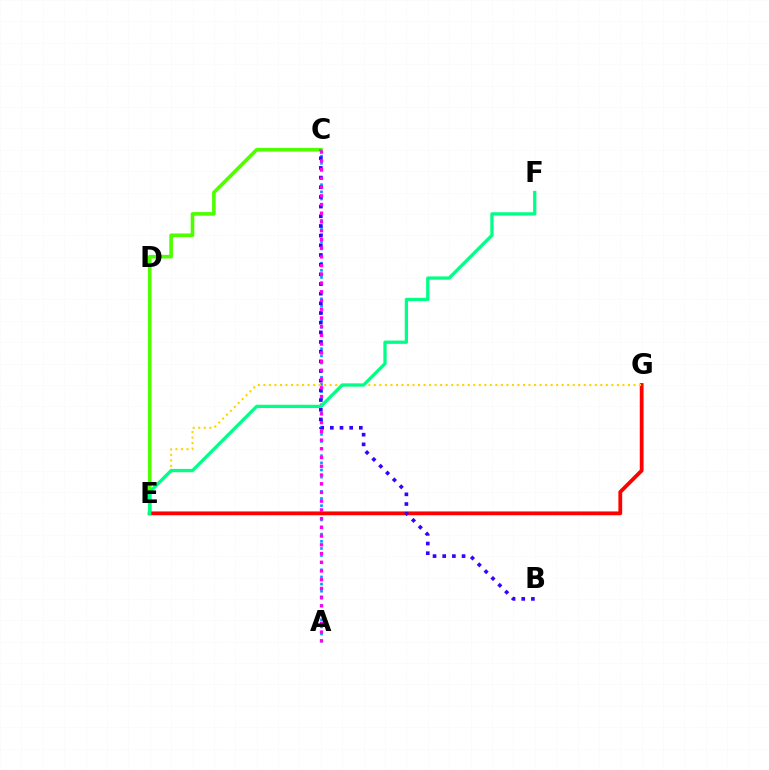{('C', 'E'): [{'color': '#4fff00', 'line_style': 'solid', 'thickness': 2.62}], ('A', 'C'): [{'color': '#009eff', 'line_style': 'dotted', 'thickness': 1.94}, {'color': '#ff00ed', 'line_style': 'dotted', 'thickness': 2.37}], ('E', 'G'): [{'color': '#ff0000', 'line_style': 'solid', 'thickness': 2.74}, {'color': '#ffd500', 'line_style': 'dotted', 'thickness': 1.5}], ('B', 'C'): [{'color': '#3700ff', 'line_style': 'dotted', 'thickness': 2.63}], ('E', 'F'): [{'color': '#00ff86', 'line_style': 'solid', 'thickness': 2.37}]}